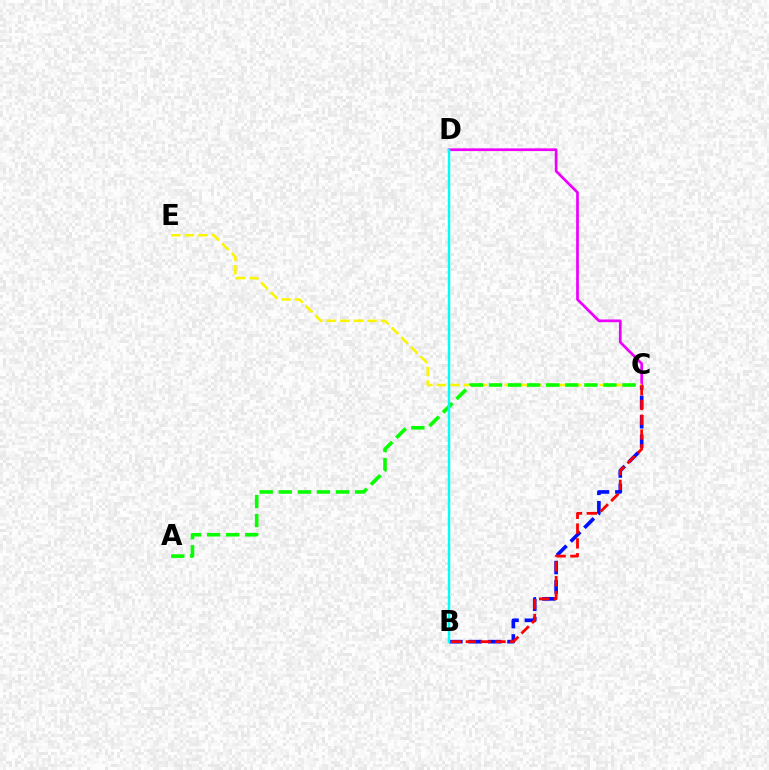{('C', 'D'): [{'color': '#ee00ff', 'line_style': 'solid', 'thickness': 1.96}], ('B', 'C'): [{'color': '#0010ff', 'line_style': 'dashed', 'thickness': 2.63}, {'color': '#ff0000', 'line_style': 'dashed', 'thickness': 2.01}], ('C', 'E'): [{'color': '#fcf500', 'line_style': 'dashed', 'thickness': 1.84}], ('A', 'C'): [{'color': '#08ff00', 'line_style': 'dashed', 'thickness': 2.59}], ('B', 'D'): [{'color': '#00fff6', 'line_style': 'solid', 'thickness': 1.76}]}